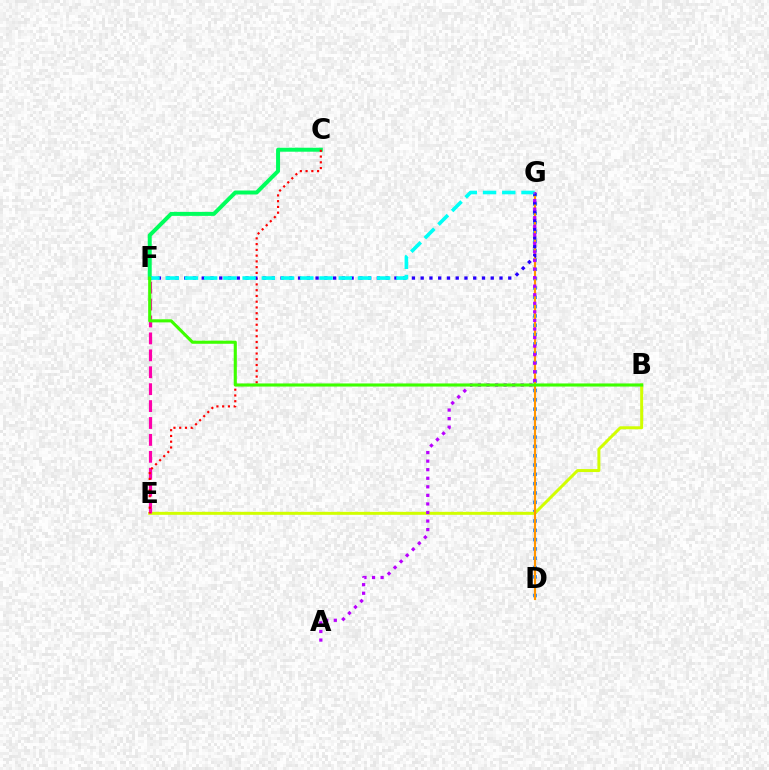{('D', 'G'): [{'color': '#0074ff', 'line_style': 'dotted', 'thickness': 2.53}, {'color': '#ff9400', 'line_style': 'solid', 'thickness': 1.55}], ('B', 'E'): [{'color': '#d1ff00', 'line_style': 'solid', 'thickness': 2.15}], ('C', 'F'): [{'color': '#00ff5c', 'line_style': 'solid', 'thickness': 2.86}], ('E', 'F'): [{'color': '#ff00ac', 'line_style': 'dashed', 'thickness': 2.3}], ('C', 'E'): [{'color': '#ff0000', 'line_style': 'dotted', 'thickness': 1.56}], ('F', 'G'): [{'color': '#2500ff', 'line_style': 'dotted', 'thickness': 2.38}, {'color': '#00fff6', 'line_style': 'dashed', 'thickness': 2.61}], ('A', 'G'): [{'color': '#b900ff', 'line_style': 'dotted', 'thickness': 2.33}], ('B', 'F'): [{'color': '#3dff00', 'line_style': 'solid', 'thickness': 2.24}]}